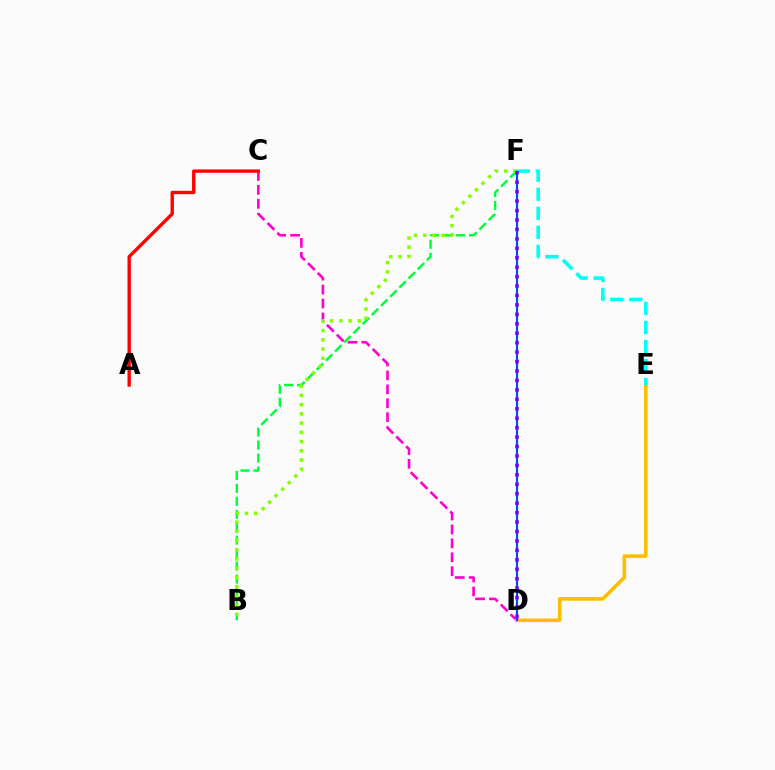{('C', 'D'): [{'color': '#ff00cf', 'line_style': 'dashed', 'thickness': 1.89}], ('D', 'E'): [{'color': '#ffbd00', 'line_style': 'solid', 'thickness': 2.58}], ('D', 'F'): [{'color': '#004bff', 'line_style': 'solid', 'thickness': 1.54}, {'color': '#7200ff', 'line_style': 'dotted', 'thickness': 2.56}], ('B', 'F'): [{'color': '#00ff39', 'line_style': 'dashed', 'thickness': 1.76}, {'color': '#84ff00', 'line_style': 'dotted', 'thickness': 2.51}], ('E', 'F'): [{'color': '#00fff6', 'line_style': 'dashed', 'thickness': 2.58}], ('A', 'C'): [{'color': '#ff0000', 'line_style': 'solid', 'thickness': 2.41}]}